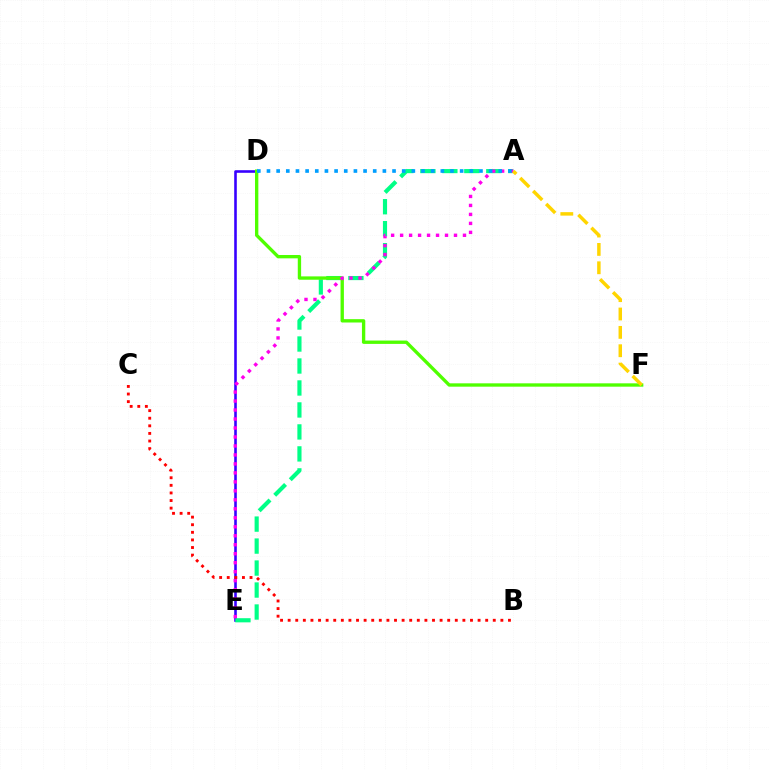{('D', 'E'): [{'color': '#3700ff', 'line_style': 'solid', 'thickness': 1.87}], ('A', 'E'): [{'color': '#00ff86', 'line_style': 'dashed', 'thickness': 2.99}, {'color': '#ff00ed', 'line_style': 'dotted', 'thickness': 2.44}], ('B', 'C'): [{'color': '#ff0000', 'line_style': 'dotted', 'thickness': 2.06}], ('D', 'F'): [{'color': '#4fff00', 'line_style': 'solid', 'thickness': 2.41}], ('A', 'D'): [{'color': '#009eff', 'line_style': 'dotted', 'thickness': 2.62}], ('A', 'F'): [{'color': '#ffd500', 'line_style': 'dashed', 'thickness': 2.49}]}